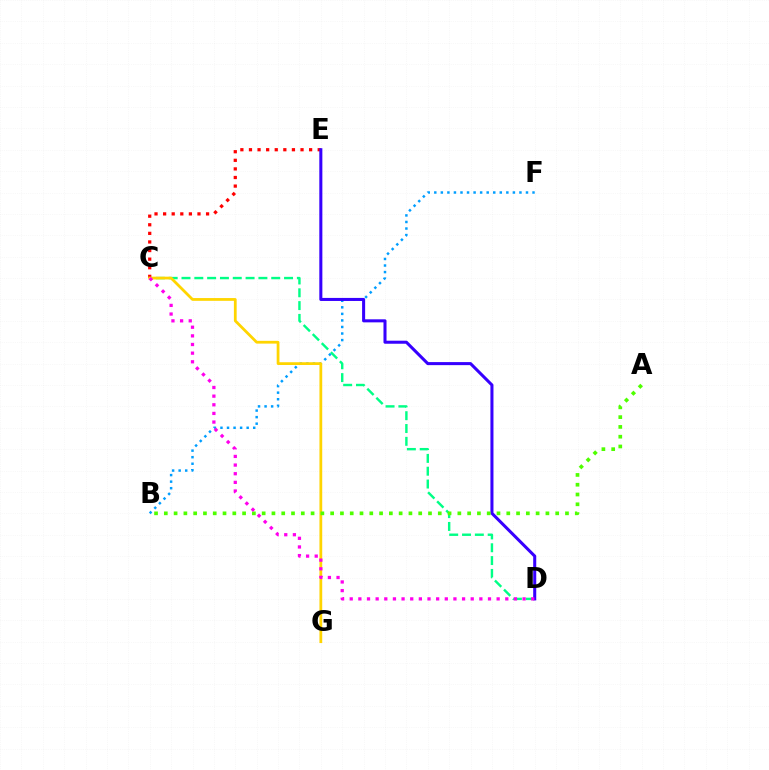{('C', 'D'): [{'color': '#00ff86', 'line_style': 'dashed', 'thickness': 1.74}, {'color': '#ff00ed', 'line_style': 'dotted', 'thickness': 2.35}], ('B', 'F'): [{'color': '#009eff', 'line_style': 'dotted', 'thickness': 1.78}], ('C', 'E'): [{'color': '#ff0000', 'line_style': 'dotted', 'thickness': 2.33}], ('D', 'E'): [{'color': '#3700ff', 'line_style': 'solid', 'thickness': 2.19}], ('C', 'G'): [{'color': '#ffd500', 'line_style': 'solid', 'thickness': 1.99}], ('A', 'B'): [{'color': '#4fff00', 'line_style': 'dotted', 'thickness': 2.66}]}